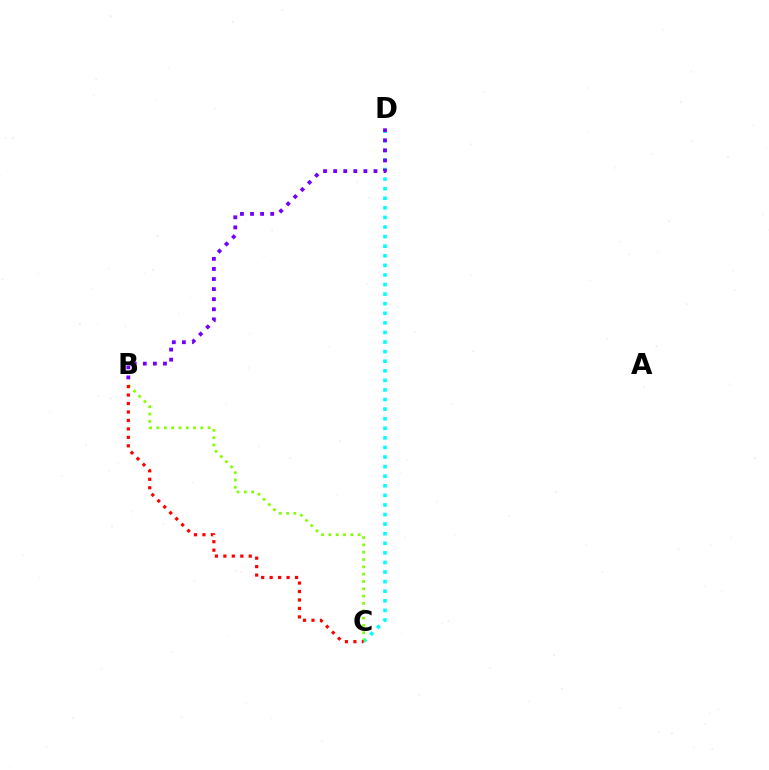{('C', 'D'): [{'color': '#00fff6', 'line_style': 'dotted', 'thickness': 2.6}], ('B', 'C'): [{'color': '#84ff00', 'line_style': 'dotted', 'thickness': 1.99}, {'color': '#ff0000', 'line_style': 'dotted', 'thickness': 2.3}], ('B', 'D'): [{'color': '#7200ff', 'line_style': 'dotted', 'thickness': 2.74}]}